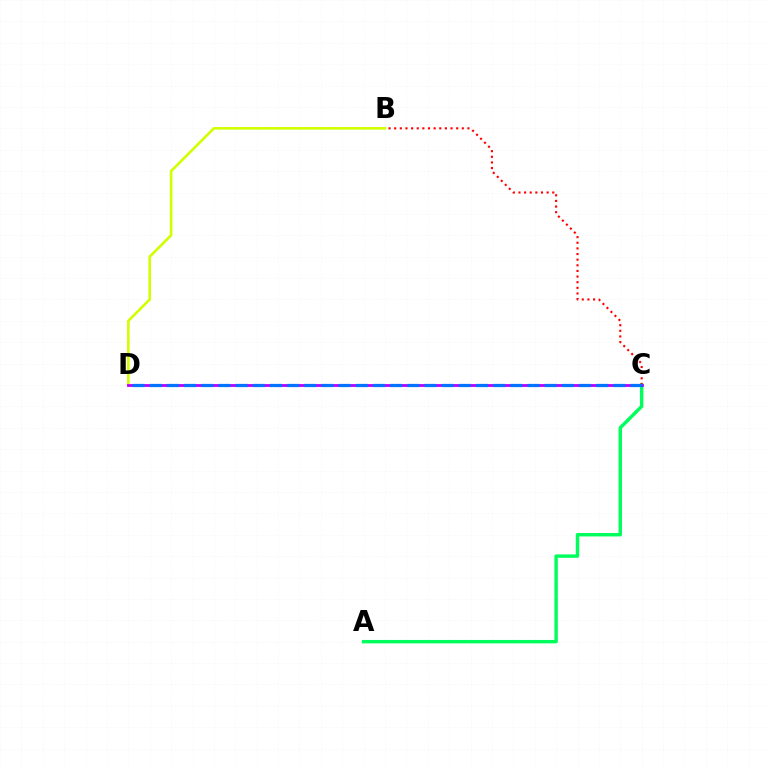{('A', 'C'): [{'color': '#00ff5c', 'line_style': 'solid', 'thickness': 2.47}], ('B', 'C'): [{'color': '#ff0000', 'line_style': 'dotted', 'thickness': 1.53}], ('B', 'D'): [{'color': '#d1ff00', 'line_style': 'solid', 'thickness': 1.89}], ('C', 'D'): [{'color': '#b900ff', 'line_style': 'solid', 'thickness': 2.03}, {'color': '#0074ff', 'line_style': 'dashed', 'thickness': 2.33}]}